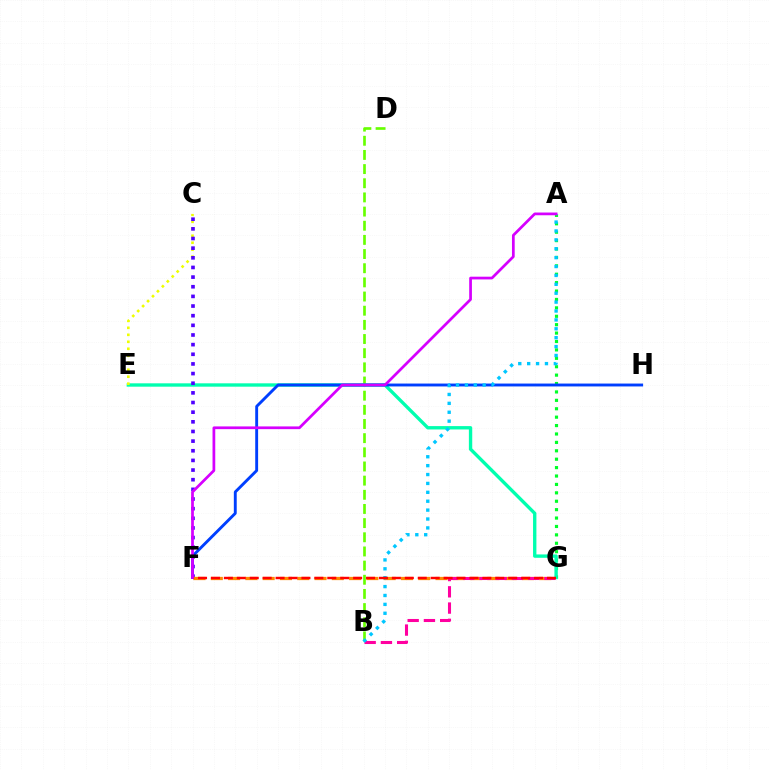{('A', 'G'): [{'color': '#00ff27', 'line_style': 'dotted', 'thickness': 2.28}], ('B', 'D'): [{'color': '#66ff00', 'line_style': 'dashed', 'thickness': 1.92}], ('E', 'G'): [{'color': '#00ffaf', 'line_style': 'solid', 'thickness': 2.42}], ('F', 'H'): [{'color': '#003fff', 'line_style': 'solid', 'thickness': 2.08}], ('C', 'E'): [{'color': '#eeff00', 'line_style': 'dotted', 'thickness': 1.9}], ('C', 'F'): [{'color': '#4f00ff', 'line_style': 'dotted', 'thickness': 2.62}], ('F', 'G'): [{'color': '#ff8800', 'line_style': 'dashed', 'thickness': 2.35}, {'color': '#ff0000', 'line_style': 'dashed', 'thickness': 1.76}], ('B', 'G'): [{'color': '#ff00a0', 'line_style': 'dashed', 'thickness': 2.21}], ('A', 'B'): [{'color': '#00c7ff', 'line_style': 'dotted', 'thickness': 2.42}], ('A', 'F'): [{'color': '#d600ff', 'line_style': 'solid', 'thickness': 1.97}]}